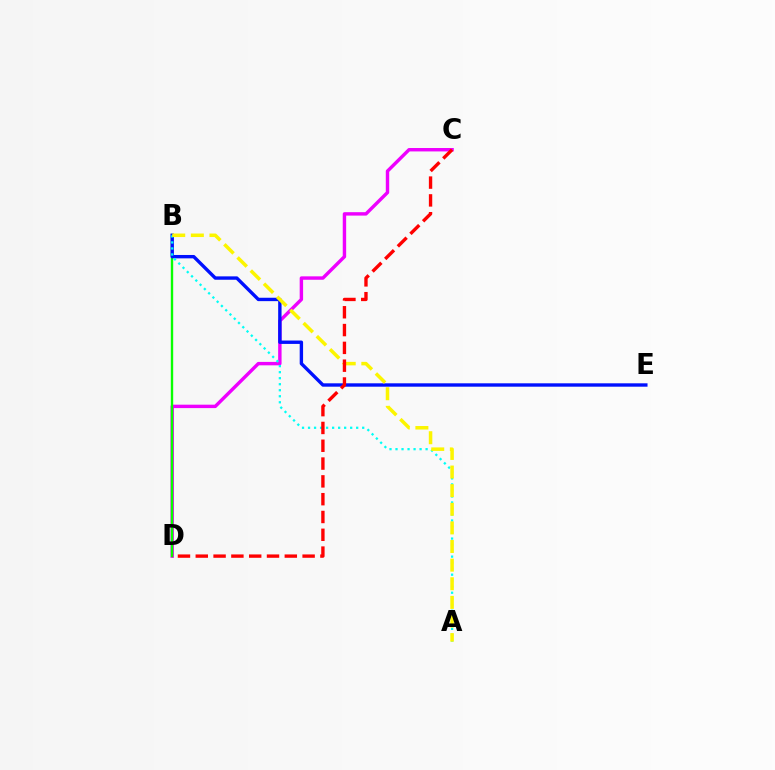{('C', 'D'): [{'color': '#ee00ff', 'line_style': 'solid', 'thickness': 2.46}, {'color': '#ff0000', 'line_style': 'dashed', 'thickness': 2.42}], ('B', 'D'): [{'color': '#08ff00', 'line_style': 'solid', 'thickness': 1.71}], ('B', 'E'): [{'color': '#0010ff', 'line_style': 'solid', 'thickness': 2.43}], ('A', 'B'): [{'color': '#00fff6', 'line_style': 'dotted', 'thickness': 1.64}, {'color': '#fcf500', 'line_style': 'dashed', 'thickness': 2.53}]}